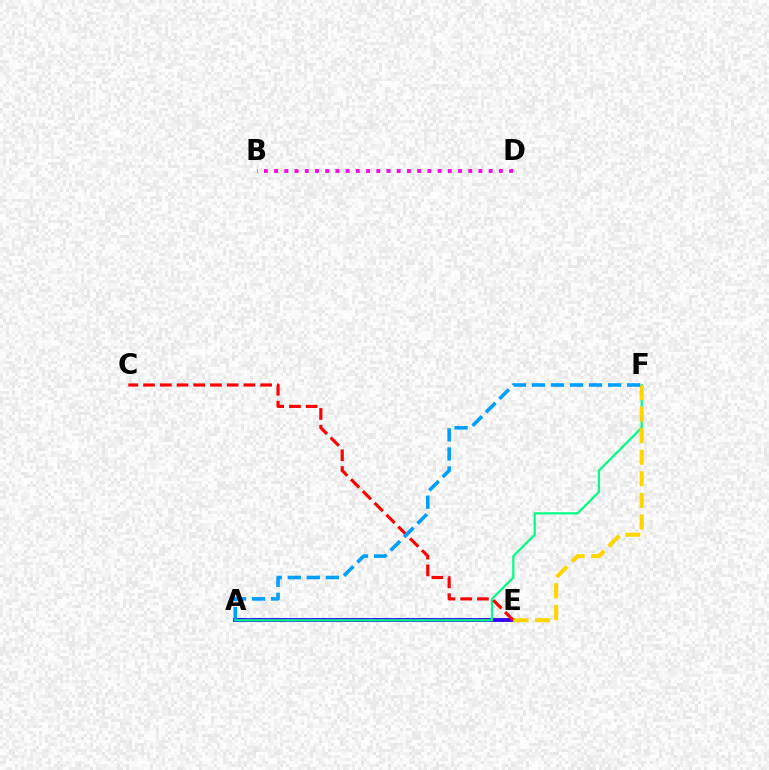{('A', 'E'): [{'color': '#4fff00', 'line_style': 'dashed', 'thickness': 2.79}, {'color': '#3700ff', 'line_style': 'solid', 'thickness': 2.73}], ('B', 'D'): [{'color': '#ff00ed', 'line_style': 'dotted', 'thickness': 2.78}], ('A', 'F'): [{'color': '#00ff86', 'line_style': 'solid', 'thickness': 1.6}, {'color': '#009eff', 'line_style': 'dashed', 'thickness': 2.58}], ('C', 'E'): [{'color': '#ff0000', 'line_style': 'dashed', 'thickness': 2.27}], ('E', 'F'): [{'color': '#ffd500', 'line_style': 'dashed', 'thickness': 2.93}]}